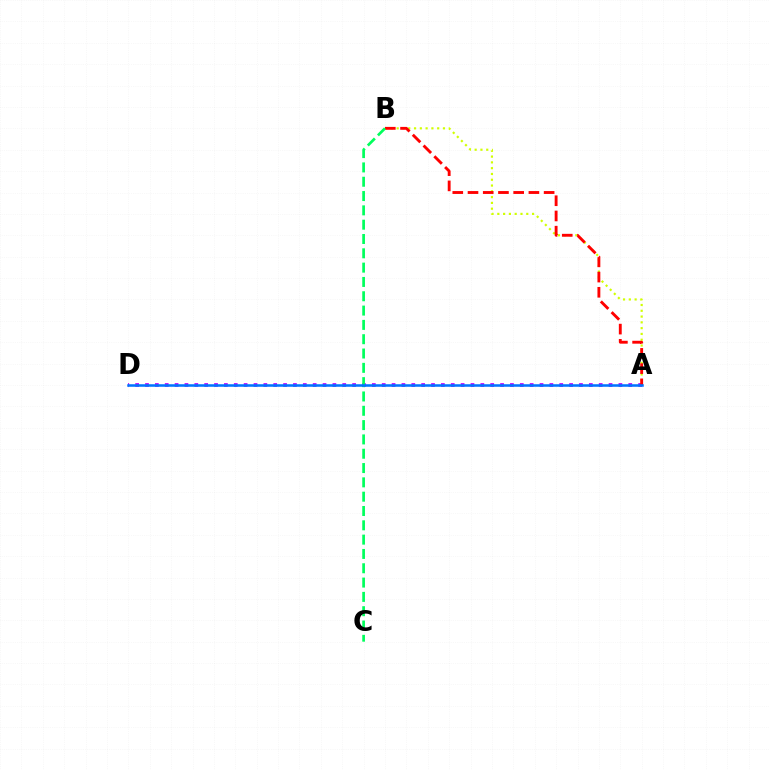{('A', 'D'): [{'color': '#b900ff', 'line_style': 'dotted', 'thickness': 2.68}, {'color': '#0074ff', 'line_style': 'solid', 'thickness': 1.83}], ('A', 'B'): [{'color': '#d1ff00', 'line_style': 'dotted', 'thickness': 1.57}, {'color': '#ff0000', 'line_style': 'dashed', 'thickness': 2.07}], ('B', 'C'): [{'color': '#00ff5c', 'line_style': 'dashed', 'thickness': 1.94}]}